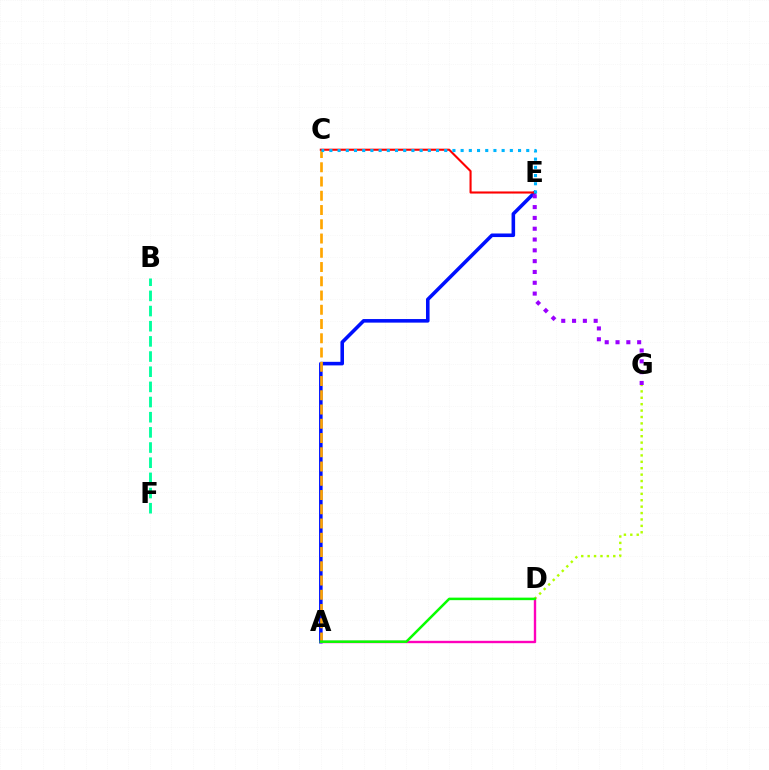{('A', 'E'): [{'color': '#0010ff', 'line_style': 'solid', 'thickness': 2.57}], ('A', 'C'): [{'color': '#ffa500', 'line_style': 'dashed', 'thickness': 1.94}], ('C', 'E'): [{'color': '#ff0000', 'line_style': 'solid', 'thickness': 1.51}, {'color': '#00b5ff', 'line_style': 'dotted', 'thickness': 2.23}], ('D', 'G'): [{'color': '#b3ff00', 'line_style': 'dotted', 'thickness': 1.74}], ('E', 'G'): [{'color': '#9b00ff', 'line_style': 'dotted', 'thickness': 2.94}], ('A', 'D'): [{'color': '#ff00bd', 'line_style': 'solid', 'thickness': 1.71}, {'color': '#08ff00', 'line_style': 'solid', 'thickness': 1.82}], ('B', 'F'): [{'color': '#00ff9d', 'line_style': 'dashed', 'thickness': 2.06}]}